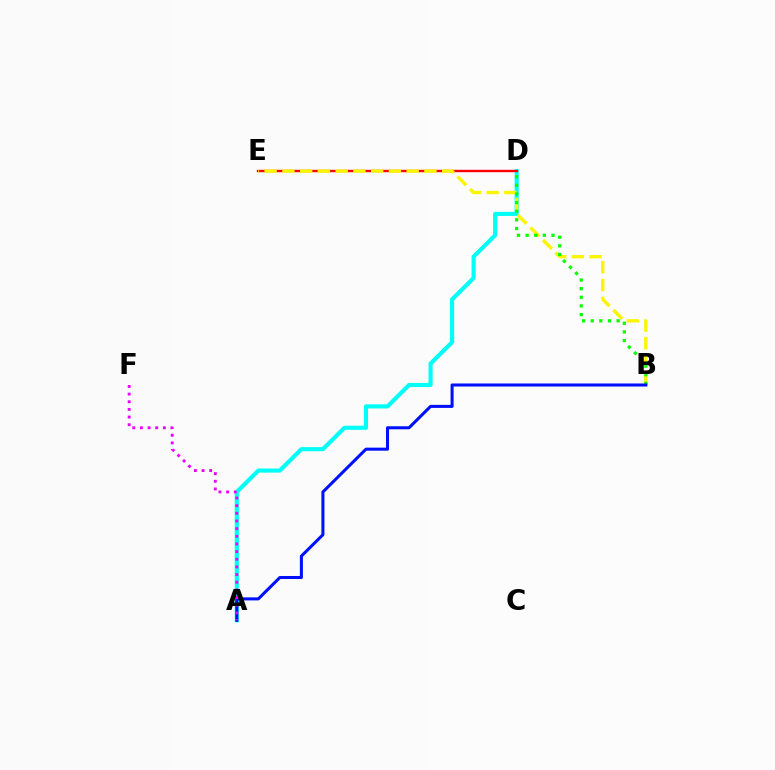{('A', 'D'): [{'color': '#00fff6', 'line_style': 'solid', 'thickness': 2.97}], ('D', 'E'): [{'color': '#ff0000', 'line_style': 'solid', 'thickness': 1.72}], ('B', 'E'): [{'color': '#fcf500', 'line_style': 'dashed', 'thickness': 2.41}], ('B', 'D'): [{'color': '#08ff00', 'line_style': 'dotted', 'thickness': 2.35}], ('A', 'B'): [{'color': '#0010ff', 'line_style': 'solid', 'thickness': 2.19}], ('A', 'F'): [{'color': '#ee00ff', 'line_style': 'dotted', 'thickness': 2.08}]}